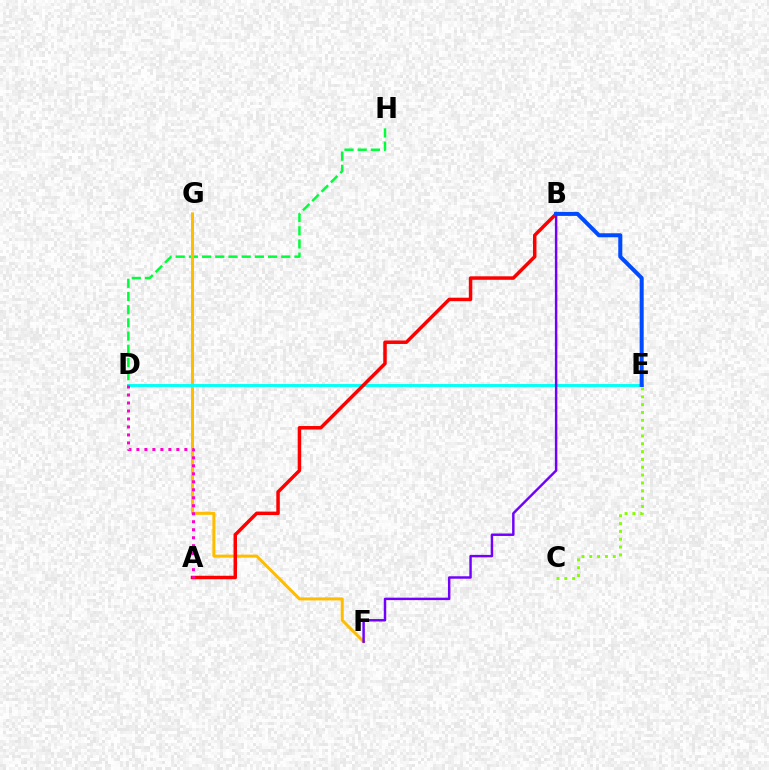{('D', 'H'): [{'color': '#00ff39', 'line_style': 'dashed', 'thickness': 1.79}], ('F', 'G'): [{'color': '#ffbd00', 'line_style': 'solid', 'thickness': 2.16}], ('D', 'E'): [{'color': '#00fff6', 'line_style': 'solid', 'thickness': 2.09}], ('C', 'E'): [{'color': '#84ff00', 'line_style': 'dotted', 'thickness': 2.13}], ('A', 'B'): [{'color': '#ff0000', 'line_style': 'solid', 'thickness': 2.51}], ('A', 'D'): [{'color': '#ff00cf', 'line_style': 'dotted', 'thickness': 2.17}], ('B', 'F'): [{'color': '#7200ff', 'line_style': 'solid', 'thickness': 1.77}], ('B', 'E'): [{'color': '#004bff', 'line_style': 'solid', 'thickness': 2.9}]}